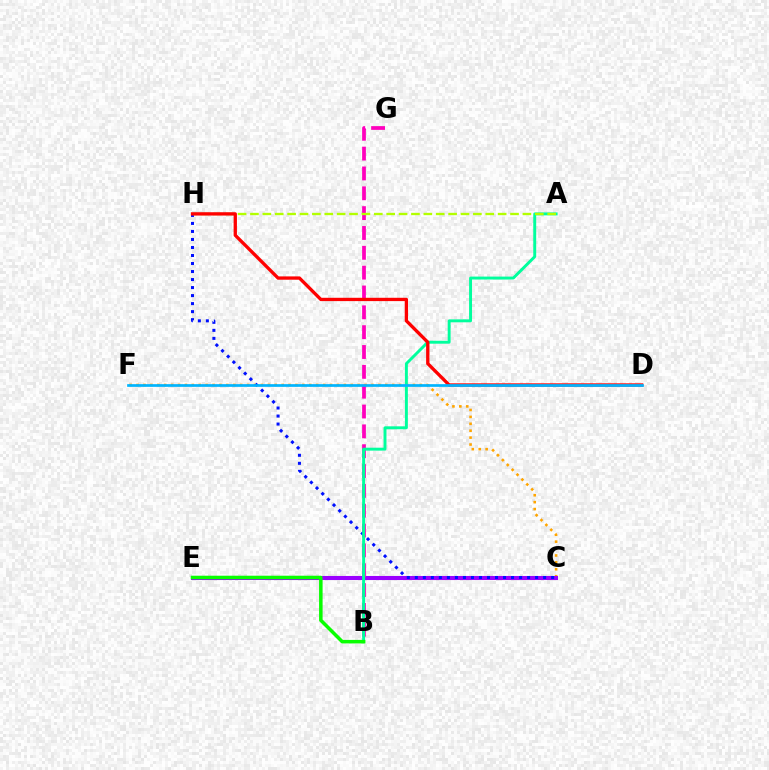{('C', 'F'): [{'color': '#ffa500', 'line_style': 'dotted', 'thickness': 1.88}], ('C', 'E'): [{'color': '#9b00ff', 'line_style': 'solid', 'thickness': 2.92}], ('B', 'G'): [{'color': '#ff00bd', 'line_style': 'dashed', 'thickness': 2.7}], ('C', 'H'): [{'color': '#0010ff', 'line_style': 'dotted', 'thickness': 2.18}], ('A', 'B'): [{'color': '#00ff9d', 'line_style': 'solid', 'thickness': 2.11}], ('B', 'E'): [{'color': '#08ff00', 'line_style': 'solid', 'thickness': 2.53}], ('A', 'H'): [{'color': '#b3ff00', 'line_style': 'dashed', 'thickness': 1.68}], ('D', 'H'): [{'color': '#ff0000', 'line_style': 'solid', 'thickness': 2.39}], ('D', 'F'): [{'color': '#00b5ff', 'line_style': 'solid', 'thickness': 1.95}]}